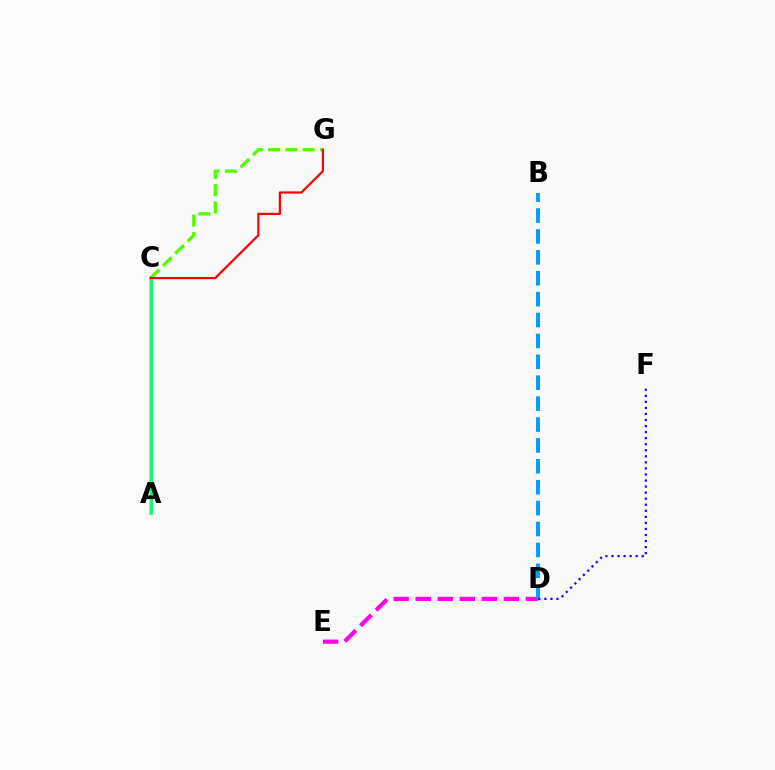{('A', 'C'): [{'color': '#ffd500', 'line_style': 'solid', 'thickness': 2.68}, {'color': '#00ff86', 'line_style': 'solid', 'thickness': 1.97}], ('D', 'E'): [{'color': '#ff00ed', 'line_style': 'dashed', 'thickness': 2.99}], ('B', 'D'): [{'color': '#009eff', 'line_style': 'dashed', 'thickness': 2.84}], ('C', 'G'): [{'color': '#4fff00', 'line_style': 'dashed', 'thickness': 2.35}, {'color': '#ff0000', 'line_style': 'solid', 'thickness': 1.59}], ('D', 'F'): [{'color': '#3700ff', 'line_style': 'dotted', 'thickness': 1.64}]}